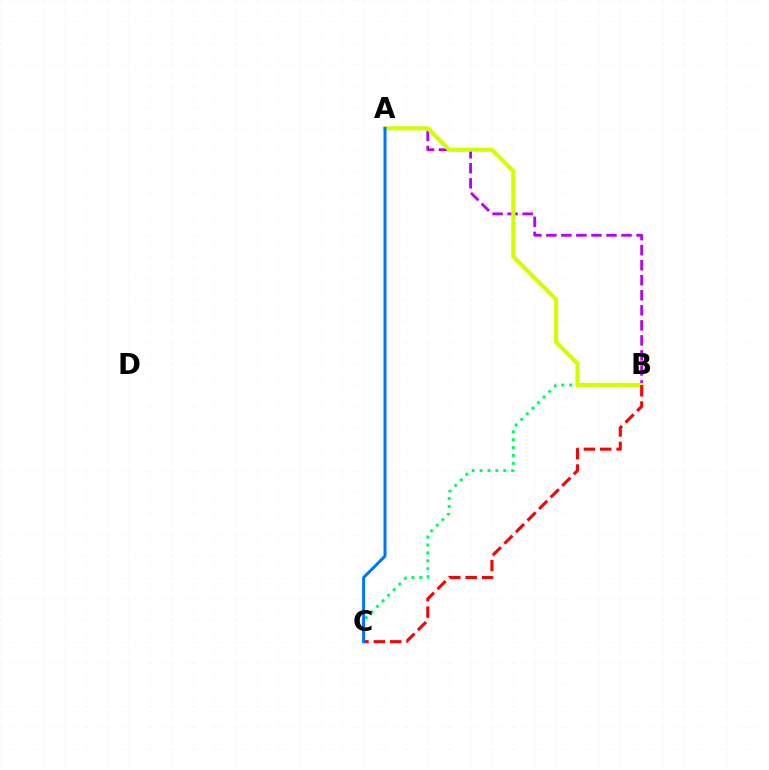{('B', 'C'): [{'color': '#00ff5c', 'line_style': 'dotted', 'thickness': 2.15}, {'color': '#ff0000', 'line_style': 'dashed', 'thickness': 2.22}], ('A', 'B'): [{'color': '#b900ff', 'line_style': 'dashed', 'thickness': 2.04}, {'color': '#d1ff00', 'line_style': 'solid', 'thickness': 2.98}], ('A', 'C'): [{'color': '#0074ff', 'line_style': 'solid', 'thickness': 2.15}]}